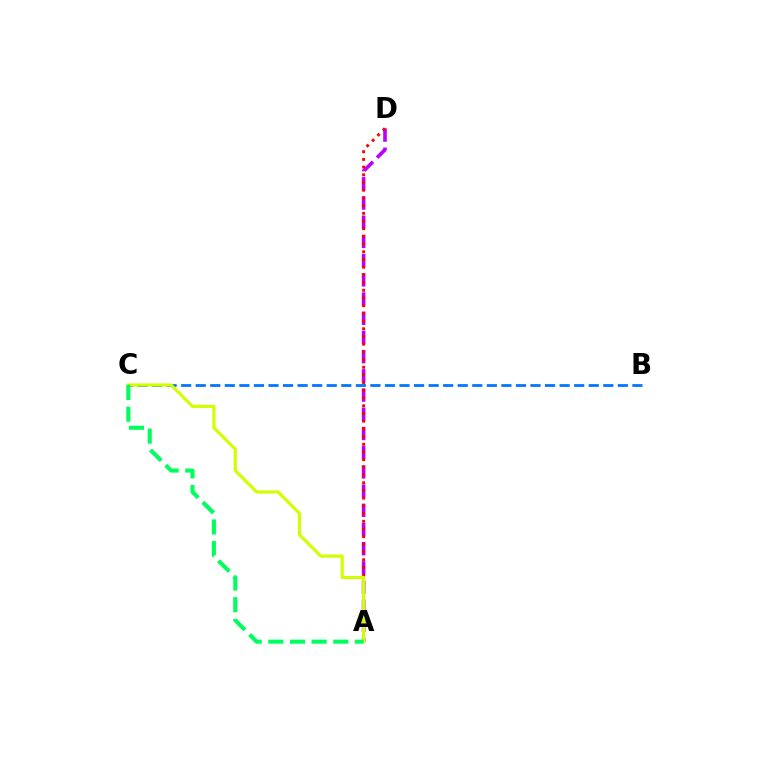{('B', 'C'): [{'color': '#0074ff', 'line_style': 'dashed', 'thickness': 1.98}], ('A', 'D'): [{'color': '#b900ff', 'line_style': 'dashed', 'thickness': 2.61}, {'color': '#ff0000', 'line_style': 'dotted', 'thickness': 2.09}], ('A', 'C'): [{'color': '#d1ff00', 'line_style': 'solid', 'thickness': 2.27}, {'color': '#00ff5c', 'line_style': 'dashed', 'thickness': 2.94}]}